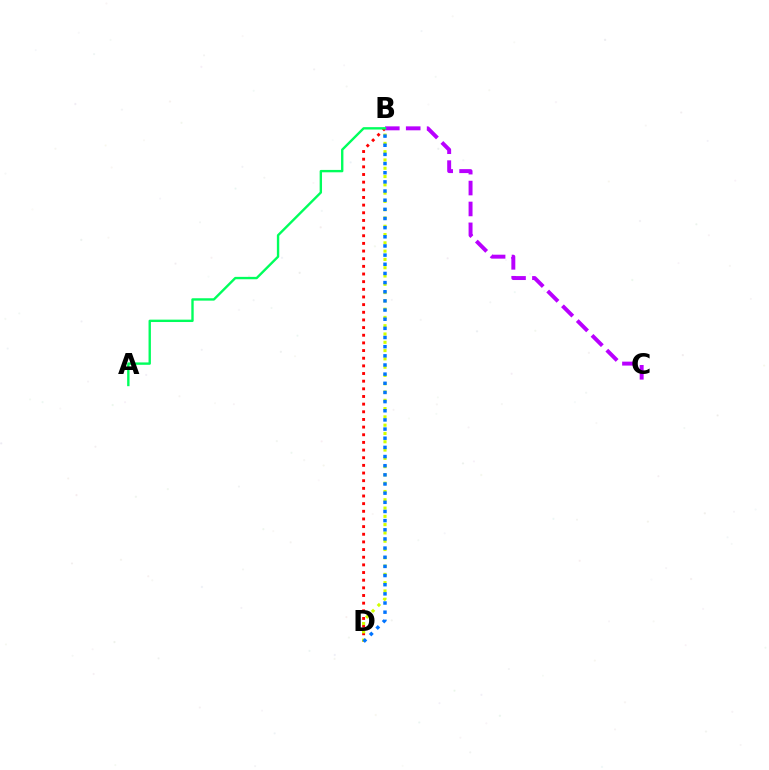{('B', 'D'): [{'color': '#ff0000', 'line_style': 'dotted', 'thickness': 2.08}, {'color': '#d1ff00', 'line_style': 'dotted', 'thickness': 2.25}, {'color': '#0074ff', 'line_style': 'dotted', 'thickness': 2.49}], ('B', 'C'): [{'color': '#b900ff', 'line_style': 'dashed', 'thickness': 2.84}], ('A', 'B'): [{'color': '#00ff5c', 'line_style': 'solid', 'thickness': 1.71}]}